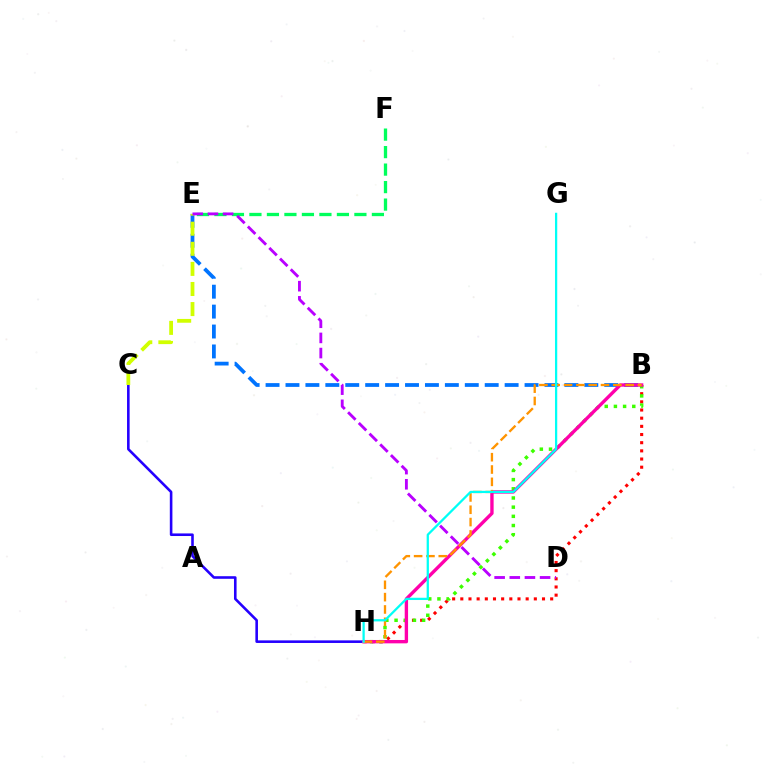{('B', 'H'): [{'color': '#ff0000', 'line_style': 'dotted', 'thickness': 2.22}, {'color': '#3dff00', 'line_style': 'dotted', 'thickness': 2.49}, {'color': '#ff00ac', 'line_style': 'solid', 'thickness': 2.42}, {'color': '#ff9400', 'line_style': 'dashed', 'thickness': 1.67}], ('B', 'E'): [{'color': '#0074ff', 'line_style': 'dashed', 'thickness': 2.71}], ('C', 'H'): [{'color': '#2500ff', 'line_style': 'solid', 'thickness': 1.87}], ('C', 'E'): [{'color': '#d1ff00', 'line_style': 'dashed', 'thickness': 2.73}], ('E', 'F'): [{'color': '#00ff5c', 'line_style': 'dashed', 'thickness': 2.38}], ('G', 'H'): [{'color': '#00fff6', 'line_style': 'solid', 'thickness': 1.63}], ('D', 'E'): [{'color': '#b900ff', 'line_style': 'dashed', 'thickness': 2.06}]}